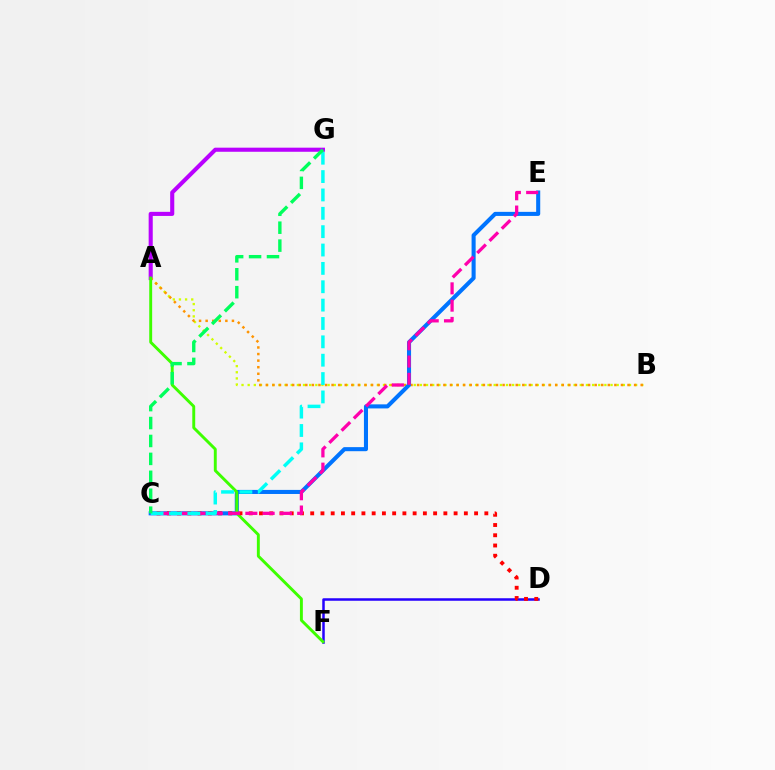{('A', 'G'): [{'color': '#b900ff', 'line_style': 'solid', 'thickness': 2.95}], ('A', 'B'): [{'color': '#d1ff00', 'line_style': 'dotted', 'thickness': 1.67}, {'color': '#ff9400', 'line_style': 'dotted', 'thickness': 1.79}], ('C', 'E'): [{'color': '#0074ff', 'line_style': 'solid', 'thickness': 2.93}, {'color': '#ff00ac', 'line_style': 'dashed', 'thickness': 2.35}], ('D', 'F'): [{'color': '#2500ff', 'line_style': 'solid', 'thickness': 1.81}], ('A', 'F'): [{'color': '#3dff00', 'line_style': 'solid', 'thickness': 2.1}], ('C', 'D'): [{'color': '#ff0000', 'line_style': 'dotted', 'thickness': 2.78}], ('C', 'G'): [{'color': '#00fff6', 'line_style': 'dashed', 'thickness': 2.49}, {'color': '#00ff5c', 'line_style': 'dashed', 'thickness': 2.44}]}